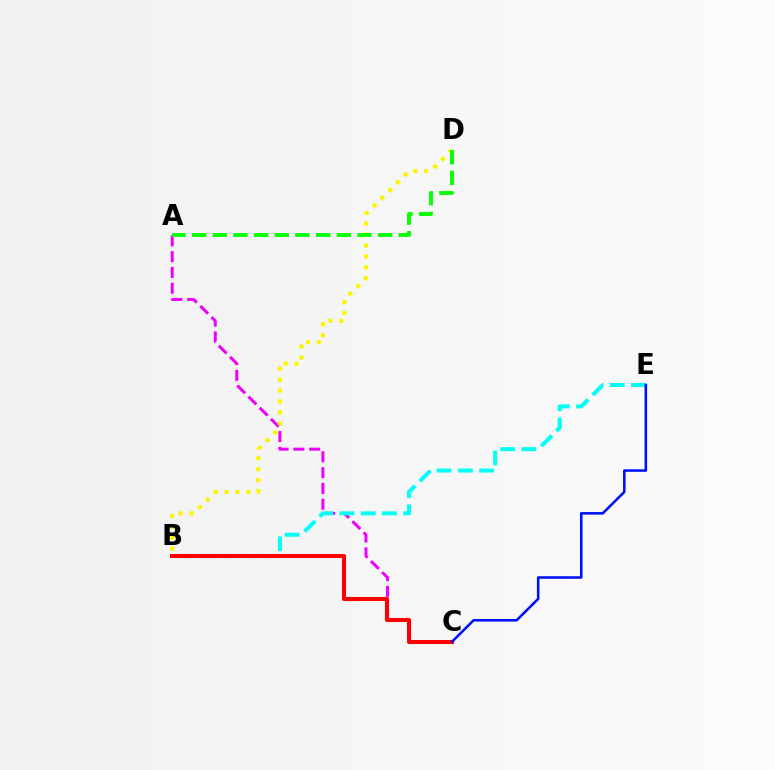{('A', 'C'): [{'color': '#ee00ff', 'line_style': 'dashed', 'thickness': 2.15}], ('B', 'D'): [{'color': '#fcf500', 'line_style': 'dotted', 'thickness': 2.97}], ('B', 'E'): [{'color': '#00fff6', 'line_style': 'dashed', 'thickness': 2.88}], ('B', 'C'): [{'color': '#ff0000', 'line_style': 'solid', 'thickness': 2.92}], ('C', 'E'): [{'color': '#0010ff', 'line_style': 'solid', 'thickness': 1.84}], ('A', 'D'): [{'color': '#08ff00', 'line_style': 'dashed', 'thickness': 2.81}]}